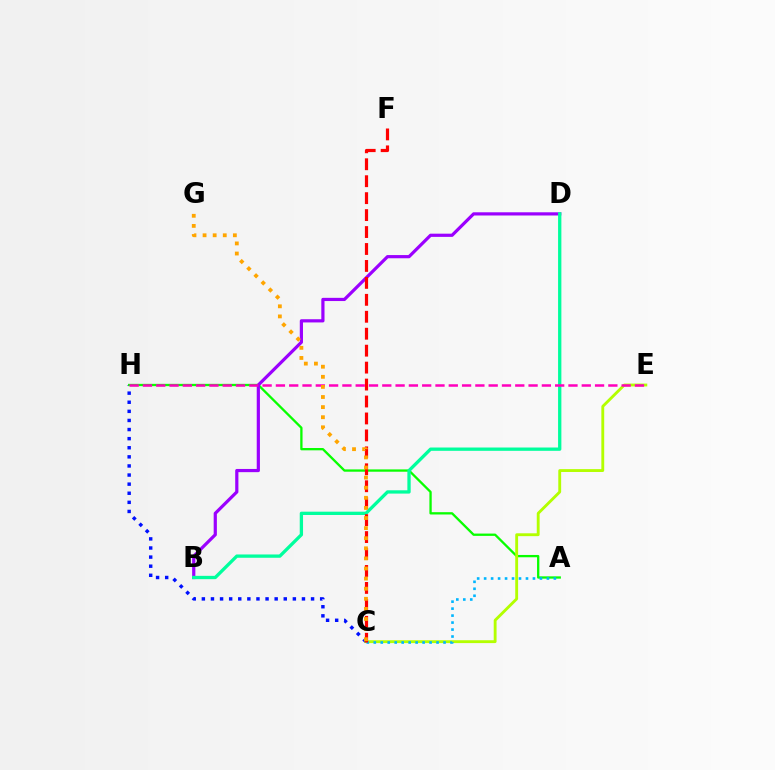{('C', 'H'): [{'color': '#0010ff', 'line_style': 'dotted', 'thickness': 2.47}], ('A', 'H'): [{'color': '#08ff00', 'line_style': 'solid', 'thickness': 1.66}], ('C', 'E'): [{'color': '#b3ff00', 'line_style': 'solid', 'thickness': 2.06}], ('B', 'D'): [{'color': '#9b00ff', 'line_style': 'solid', 'thickness': 2.3}, {'color': '#00ff9d', 'line_style': 'solid', 'thickness': 2.38}], ('A', 'C'): [{'color': '#00b5ff', 'line_style': 'dotted', 'thickness': 1.89}], ('E', 'H'): [{'color': '#ff00bd', 'line_style': 'dashed', 'thickness': 1.81}], ('C', 'F'): [{'color': '#ff0000', 'line_style': 'dashed', 'thickness': 2.3}], ('C', 'G'): [{'color': '#ffa500', 'line_style': 'dotted', 'thickness': 2.74}]}